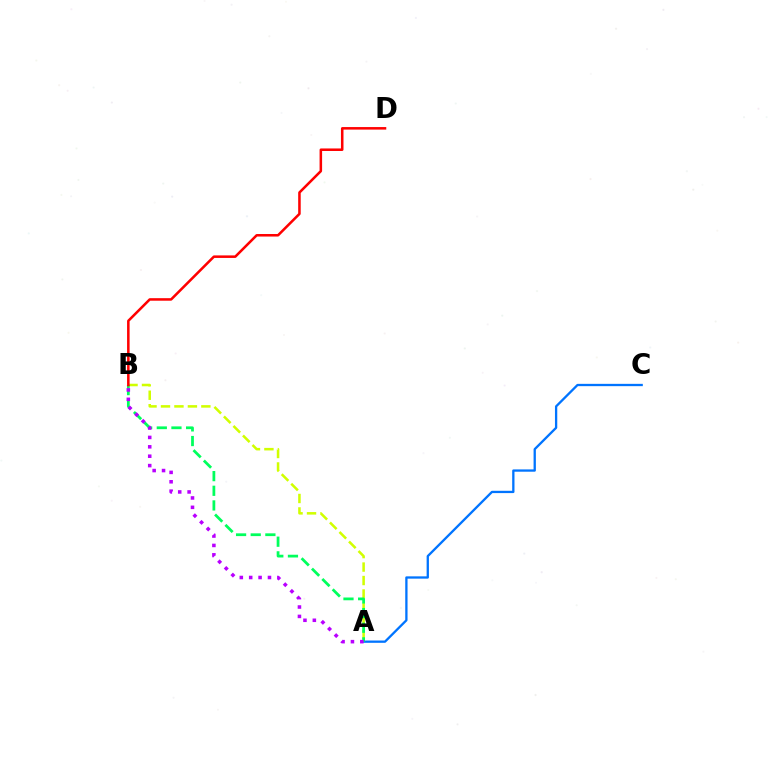{('A', 'B'): [{'color': '#d1ff00', 'line_style': 'dashed', 'thickness': 1.83}, {'color': '#00ff5c', 'line_style': 'dashed', 'thickness': 1.99}, {'color': '#b900ff', 'line_style': 'dotted', 'thickness': 2.55}], ('A', 'C'): [{'color': '#0074ff', 'line_style': 'solid', 'thickness': 1.66}], ('B', 'D'): [{'color': '#ff0000', 'line_style': 'solid', 'thickness': 1.83}]}